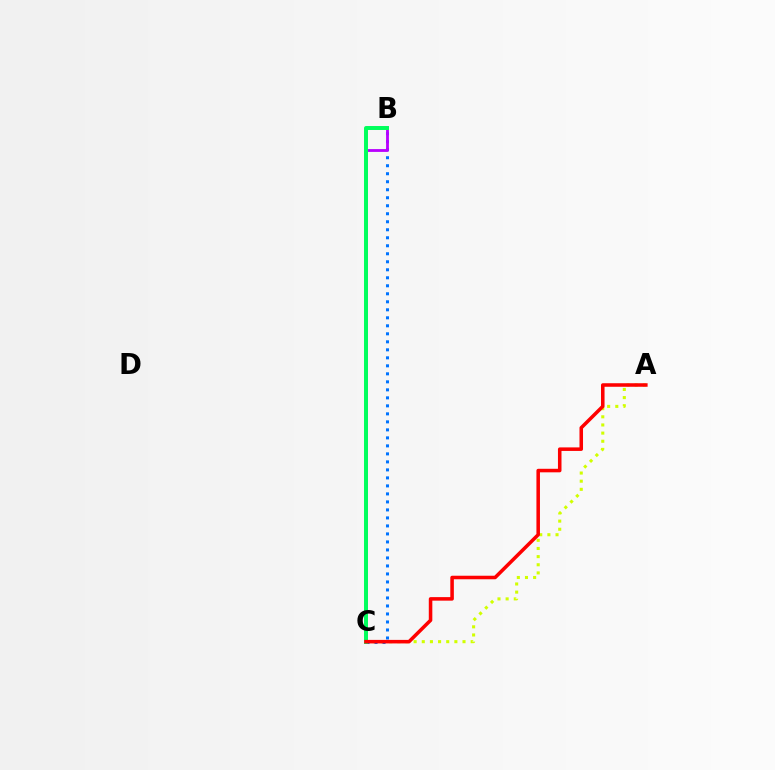{('A', 'C'): [{'color': '#d1ff00', 'line_style': 'dotted', 'thickness': 2.21}, {'color': '#ff0000', 'line_style': 'solid', 'thickness': 2.55}], ('B', 'C'): [{'color': '#0074ff', 'line_style': 'dotted', 'thickness': 2.17}, {'color': '#b900ff', 'line_style': 'solid', 'thickness': 2.03}, {'color': '#00ff5c', 'line_style': 'solid', 'thickness': 2.85}]}